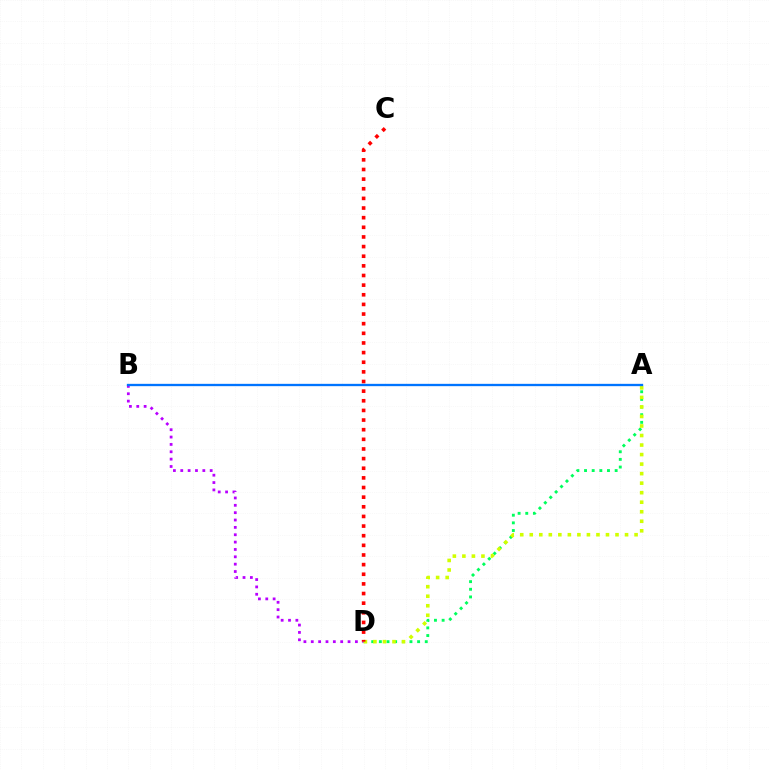{('B', 'D'): [{'color': '#b900ff', 'line_style': 'dotted', 'thickness': 2.0}], ('A', 'D'): [{'color': '#00ff5c', 'line_style': 'dotted', 'thickness': 2.08}, {'color': '#d1ff00', 'line_style': 'dotted', 'thickness': 2.59}], ('C', 'D'): [{'color': '#ff0000', 'line_style': 'dotted', 'thickness': 2.62}], ('A', 'B'): [{'color': '#0074ff', 'line_style': 'solid', 'thickness': 1.67}]}